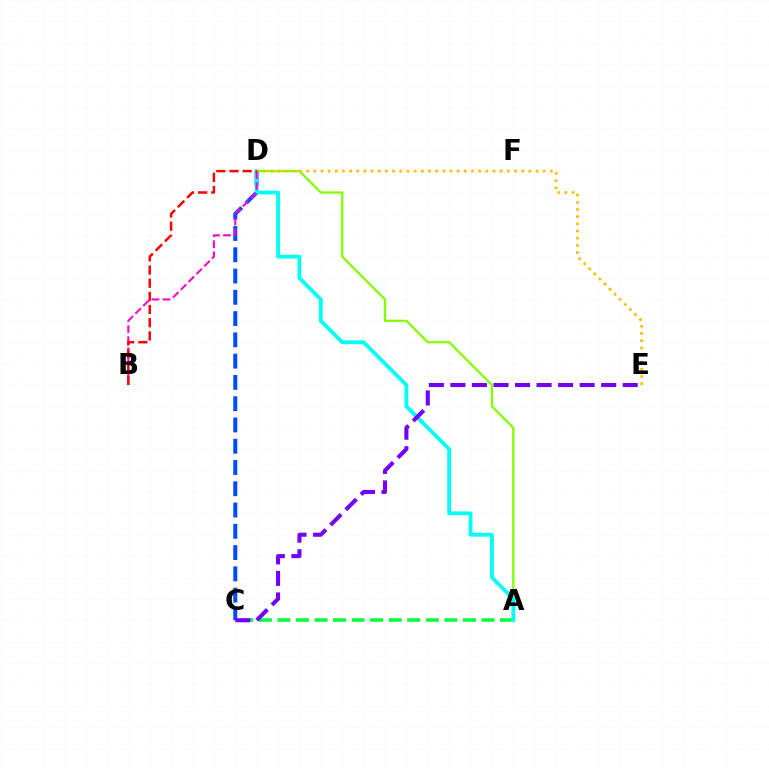{('A', 'D'): [{'color': '#84ff00', 'line_style': 'solid', 'thickness': 1.67}, {'color': '#00fff6', 'line_style': 'solid', 'thickness': 2.74}], ('C', 'D'): [{'color': '#004bff', 'line_style': 'dashed', 'thickness': 2.89}], ('A', 'C'): [{'color': '#00ff39', 'line_style': 'dashed', 'thickness': 2.52}], ('D', 'E'): [{'color': '#ffbd00', 'line_style': 'dotted', 'thickness': 1.95}], ('B', 'D'): [{'color': '#ff00cf', 'line_style': 'dashed', 'thickness': 1.5}, {'color': '#ff0000', 'line_style': 'dashed', 'thickness': 1.79}], ('C', 'E'): [{'color': '#7200ff', 'line_style': 'dashed', 'thickness': 2.93}]}